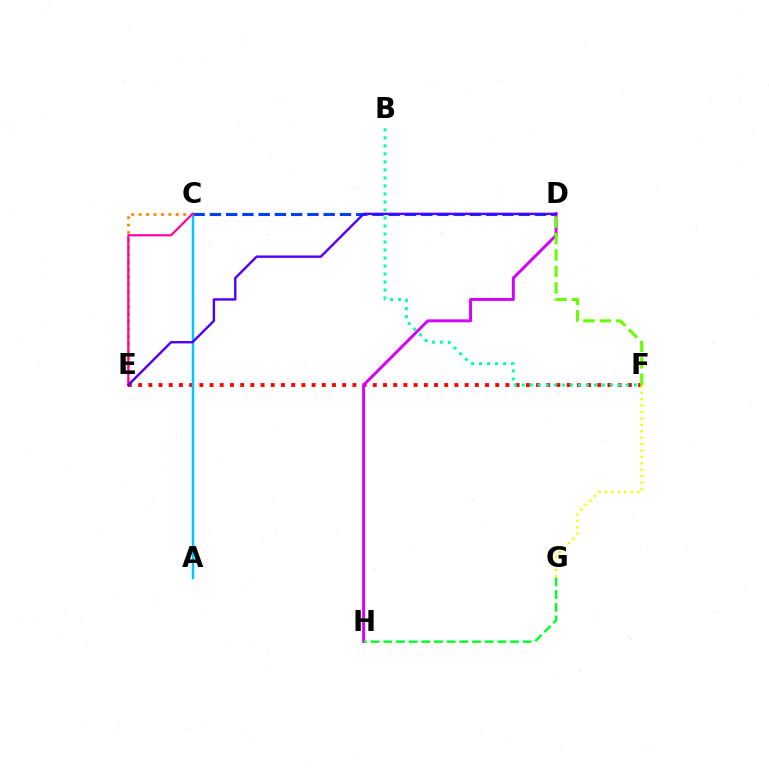{('E', 'F'): [{'color': '#ff0000', 'line_style': 'dotted', 'thickness': 2.77}], ('A', 'C'): [{'color': '#00c7ff', 'line_style': 'solid', 'thickness': 1.79}], ('C', 'D'): [{'color': '#003fff', 'line_style': 'dashed', 'thickness': 2.21}], ('D', 'H'): [{'color': '#d600ff', 'line_style': 'solid', 'thickness': 2.12}], ('G', 'H'): [{'color': '#00ff27', 'line_style': 'dashed', 'thickness': 1.72}], ('C', 'E'): [{'color': '#ff8800', 'line_style': 'dotted', 'thickness': 2.02}, {'color': '#ff00a0', 'line_style': 'solid', 'thickness': 1.58}], ('F', 'G'): [{'color': '#eeff00', 'line_style': 'dotted', 'thickness': 1.74}], ('D', 'E'): [{'color': '#4f00ff', 'line_style': 'solid', 'thickness': 1.73}], ('D', 'F'): [{'color': '#66ff00', 'line_style': 'dashed', 'thickness': 2.23}], ('B', 'F'): [{'color': '#00ffaf', 'line_style': 'dotted', 'thickness': 2.18}]}